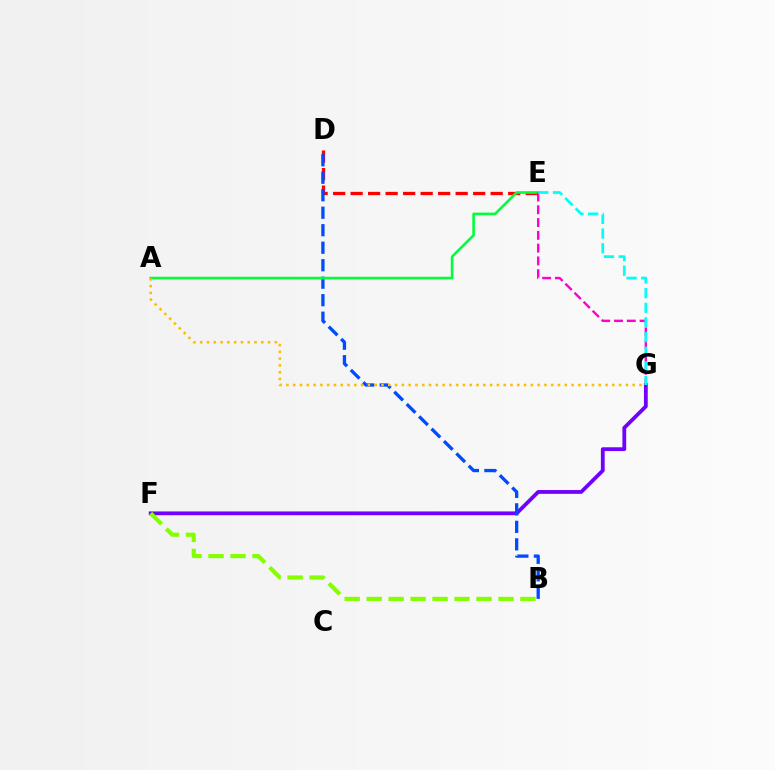{('F', 'G'): [{'color': '#7200ff', 'line_style': 'solid', 'thickness': 2.73}], ('D', 'E'): [{'color': '#ff0000', 'line_style': 'dashed', 'thickness': 2.38}], ('B', 'D'): [{'color': '#004bff', 'line_style': 'dashed', 'thickness': 2.38}], ('A', 'E'): [{'color': '#00ff39', 'line_style': 'solid', 'thickness': 1.88}], ('B', 'F'): [{'color': '#84ff00', 'line_style': 'dashed', 'thickness': 2.98}], ('A', 'G'): [{'color': '#ffbd00', 'line_style': 'dotted', 'thickness': 1.84}], ('E', 'G'): [{'color': '#ff00cf', 'line_style': 'dashed', 'thickness': 1.74}, {'color': '#00fff6', 'line_style': 'dashed', 'thickness': 1.99}]}